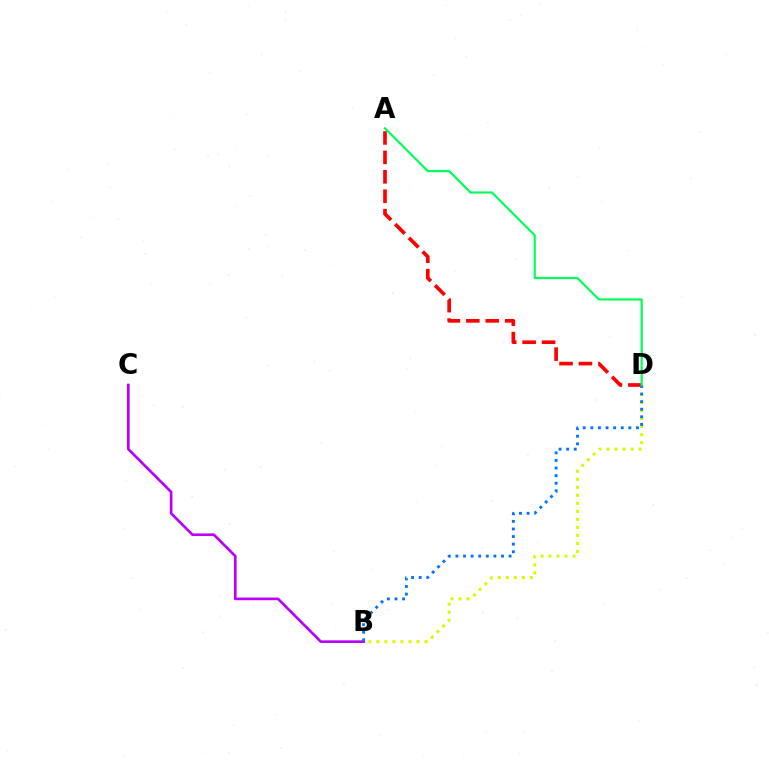{('B', 'C'): [{'color': '#b900ff', 'line_style': 'solid', 'thickness': 1.92}], ('B', 'D'): [{'color': '#d1ff00', 'line_style': 'dotted', 'thickness': 2.18}, {'color': '#0074ff', 'line_style': 'dotted', 'thickness': 2.06}], ('A', 'D'): [{'color': '#ff0000', 'line_style': 'dashed', 'thickness': 2.64}, {'color': '#00ff5c', 'line_style': 'solid', 'thickness': 1.59}]}